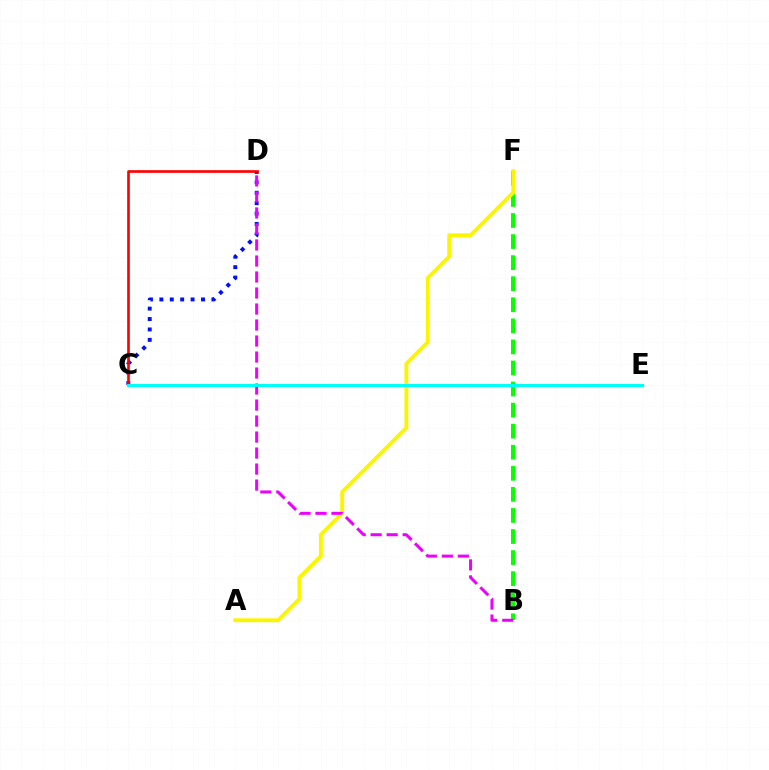{('B', 'F'): [{'color': '#08ff00', 'line_style': 'dashed', 'thickness': 2.86}], ('C', 'D'): [{'color': '#0010ff', 'line_style': 'dotted', 'thickness': 2.83}, {'color': '#ff0000', 'line_style': 'solid', 'thickness': 1.91}], ('A', 'F'): [{'color': '#fcf500', 'line_style': 'solid', 'thickness': 2.8}], ('B', 'D'): [{'color': '#ee00ff', 'line_style': 'dashed', 'thickness': 2.17}], ('C', 'E'): [{'color': '#00fff6', 'line_style': 'solid', 'thickness': 2.18}]}